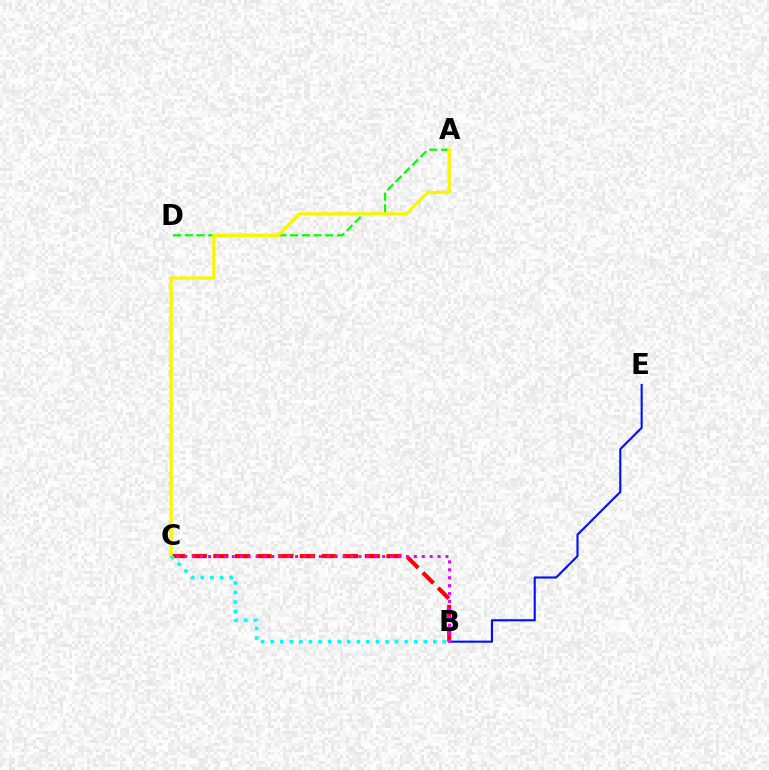{('B', 'C'): [{'color': '#ff0000', 'line_style': 'dashed', 'thickness': 2.94}, {'color': '#00fff6', 'line_style': 'dotted', 'thickness': 2.6}, {'color': '#ee00ff', 'line_style': 'dotted', 'thickness': 2.15}], ('A', 'D'): [{'color': '#08ff00', 'line_style': 'dashed', 'thickness': 1.59}], ('B', 'E'): [{'color': '#0010ff', 'line_style': 'solid', 'thickness': 1.53}], ('A', 'C'): [{'color': '#fcf500', 'line_style': 'solid', 'thickness': 2.38}]}